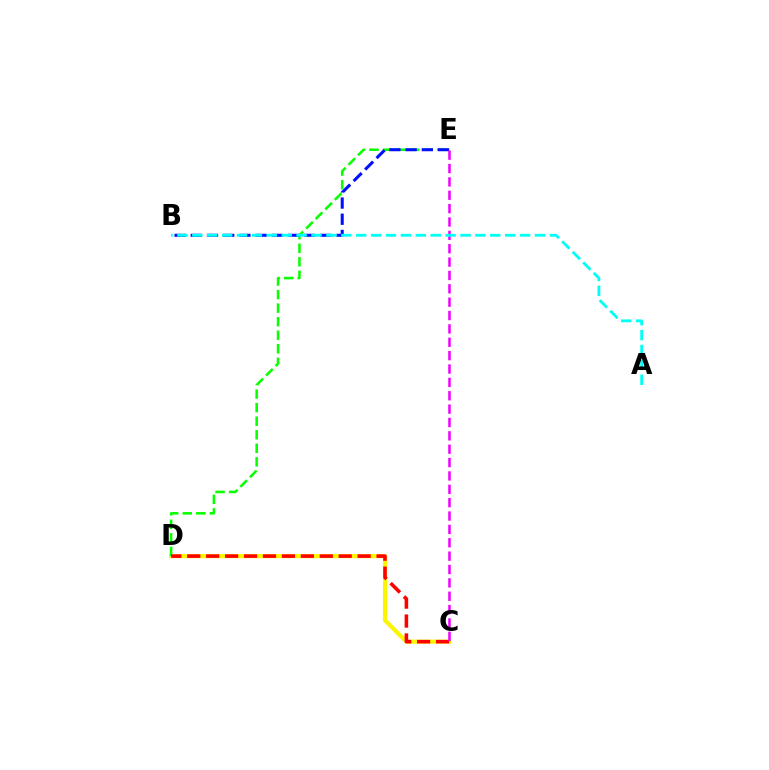{('C', 'D'): [{'color': '#fcf500', 'line_style': 'solid', 'thickness': 2.99}, {'color': '#ff0000', 'line_style': 'dashed', 'thickness': 2.57}], ('D', 'E'): [{'color': '#08ff00', 'line_style': 'dashed', 'thickness': 1.84}], ('B', 'E'): [{'color': '#0010ff', 'line_style': 'dashed', 'thickness': 2.2}], ('C', 'E'): [{'color': '#ee00ff', 'line_style': 'dashed', 'thickness': 1.82}], ('A', 'B'): [{'color': '#00fff6', 'line_style': 'dashed', 'thickness': 2.02}]}